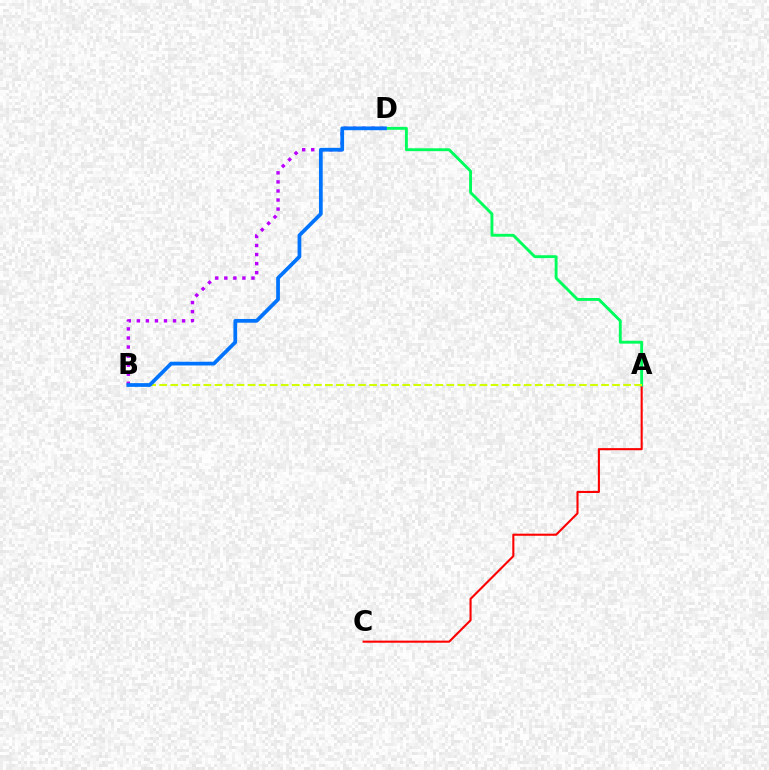{('B', 'D'): [{'color': '#b900ff', 'line_style': 'dotted', 'thickness': 2.46}, {'color': '#0074ff', 'line_style': 'solid', 'thickness': 2.69}], ('A', 'C'): [{'color': '#ff0000', 'line_style': 'solid', 'thickness': 1.51}], ('A', 'D'): [{'color': '#00ff5c', 'line_style': 'solid', 'thickness': 2.08}], ('A', 'B'): [{'color': '#d1ff00', 'line_style': 'dashed', 'thickness': 1.5}]}